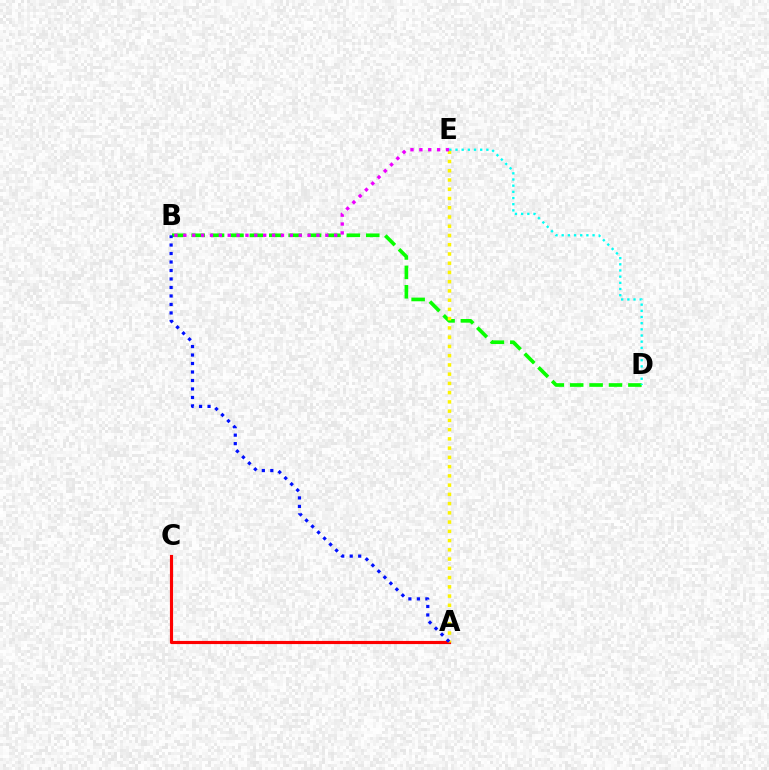{('B', 'D'): [{'color': '#08ff00', 'line_style': 'dashed', 'thickness': 2.64}], ('A', 'C'): [{'color': '#ff0000', 'line_style': 'solid', 'thickness': 2.27}], ('A', 'E'): [{'color': '#fcf500', 'line_style': 'dotted', 'thickness': 2.51}], ('D', 'E'): [{'color': '#00fff6', 'line_style': 'dotted', 'thickness': 1.68}], ('A', 'B'): [{'color': '#0010ff', 'line_style': 'dotted', 'thickness': 2.31}], ('B', 'E'): [{'color': '#ee00ff', 'line_style': 'dotted', 'thickness': 2.41}]}